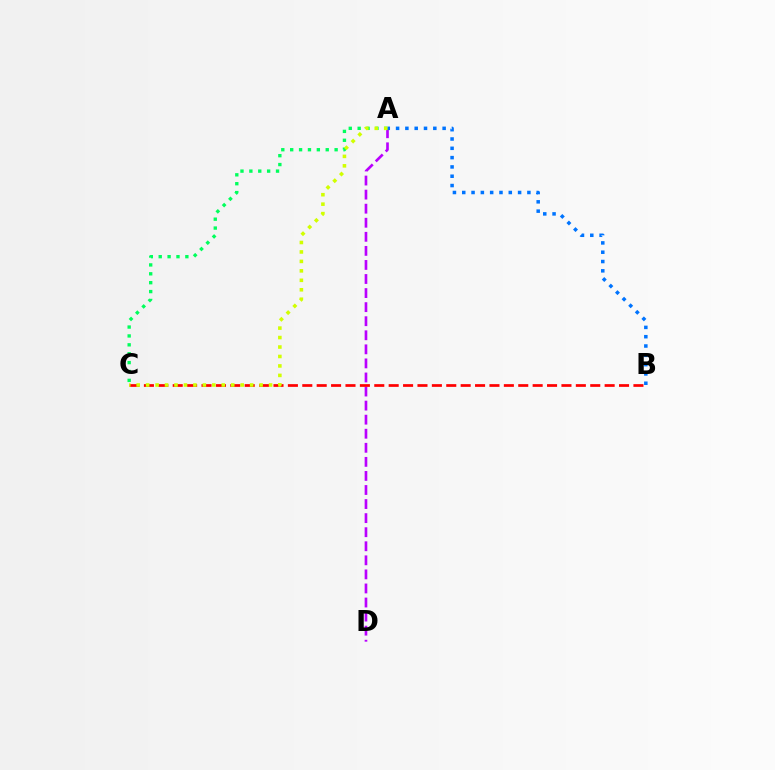{('A', 'D'): [{'color': '#b900ff', 'line_style': 'dashed', 'thickness': 1.91}], ('B', 'C'): [{'color': '#ff0000', 'line_style': 'dashed', 'thickness': 1.96}], ('A', 'C'): [{'color': '#00ff5c', 'line_style': 'dotted', 'thickness': 2.41}, {'color': '#d1ff00', 'line_style': 'dotted', 'thickness': 2.57}], ('A', 'B'): [{'color': '#0074ff', 'line_style': 'dotted', 'thickness': 2.53}]}